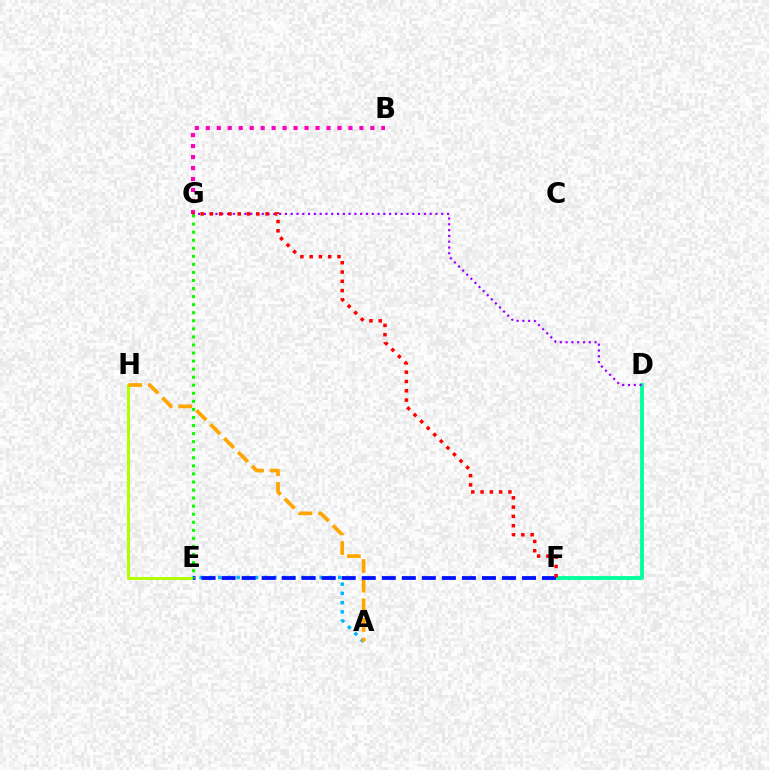{('E', 'H'): [{'color': '#b3ff00', 'line_style': 'solid', 'thickness': 2.13}], ('A', 'E'): [{'color': '#00b5ff', 'line_style': 'dotted', 'thickness': 2.51}], ('B', 'G'): [{'color': '#ff00bd', 'line_style': 'dotted', 'thickness': 2.98}], ('D', 'F'): [{'color': '#00ff9d', 'line_style': 'solid', 'thickness': 2.74}], ('A', 'H'): [{'color': '#ffa500', 'line_style': 'dashed', 'thickness': 2.67}], ('D', 'G'): [{'color': '#9b00ff', 'line_style': 'dotted', 'thickness': 1.57}], ('E', 'F'): [{'color': '#0010ff', 'line_style': 'dashed', 'thickness': 2.72}], ('F', 'G'): [{'color': '#ff0000', 'line_style': 'dotted', 'thickness': 2.52}], ('E', 'G'): [{'color': '#08ff00', 'line_style': 'dotted', 'thickness': 2.19}]}